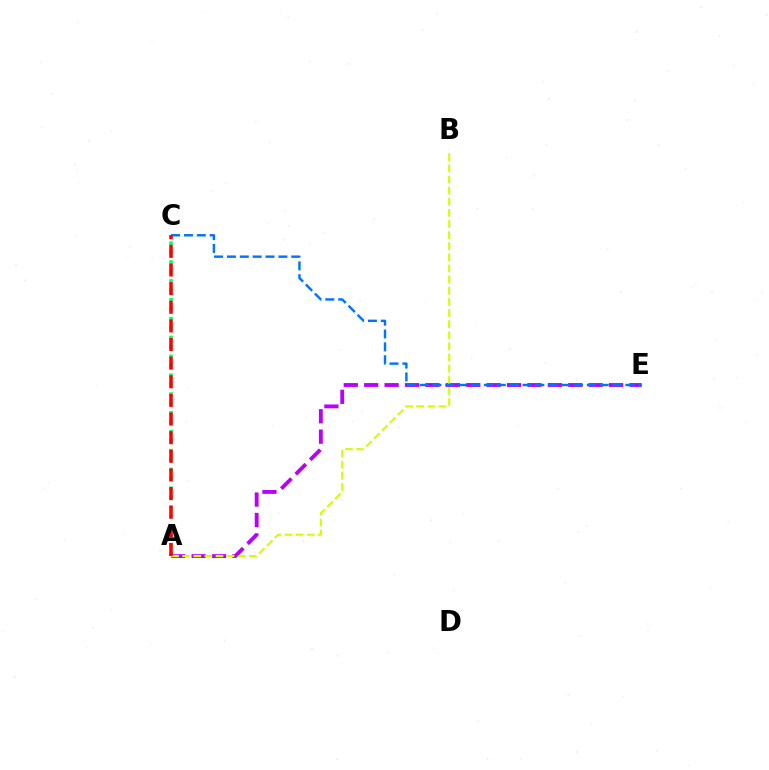{('A', 'C'): [{'color': '#00ff5c', 'line_style': 'dotted', 'thickness': 2.56}, {'color': '#ff0000', 'line_style': 'dashed', 'thickness': 2.53}], ('A', 'E'): [{'color': '#b900ff', 'line_style': 'dashed', 'thickness': 2.77}], ('C', 'E'): [{'color': '#0074ff', 'line_style': 'dashed', 'thickness': 1.75}], ('A', 'B'): [{'color': '#d1ff00', 'line_style': 'dashed', 'thickness': 1.51}]}